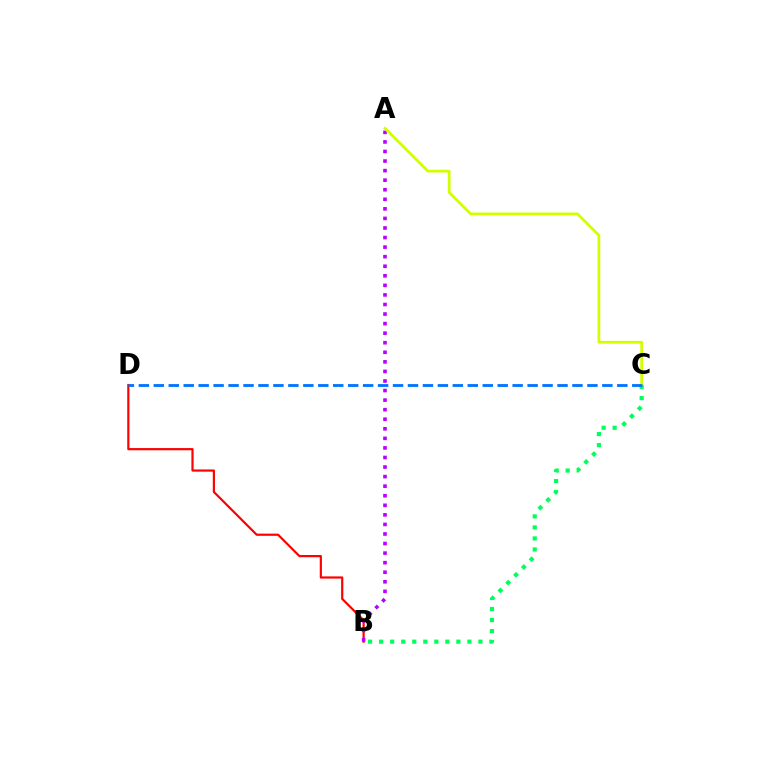{('B', 'D'): [{'color': '#ff0000', 'line_style': 'solid', 'thickness': 1.58}], ('B', 'C'): [{'color': '#00ff5c', 'line_style': 'dotted', 'thickness': 3.0}], ('A', 'B'): [{'color': '#b900ff', 'line_style': 'dotted', 'thickness': 2.6}], ('A', 'C'): [{'color': '#d1ff00', 'line_style': 'solid', 'thickness': 1.97}], ('C', 'D'): [{'color': '#0074ff', 'line_style': 'dashed', 'thickness': 2.03}]}